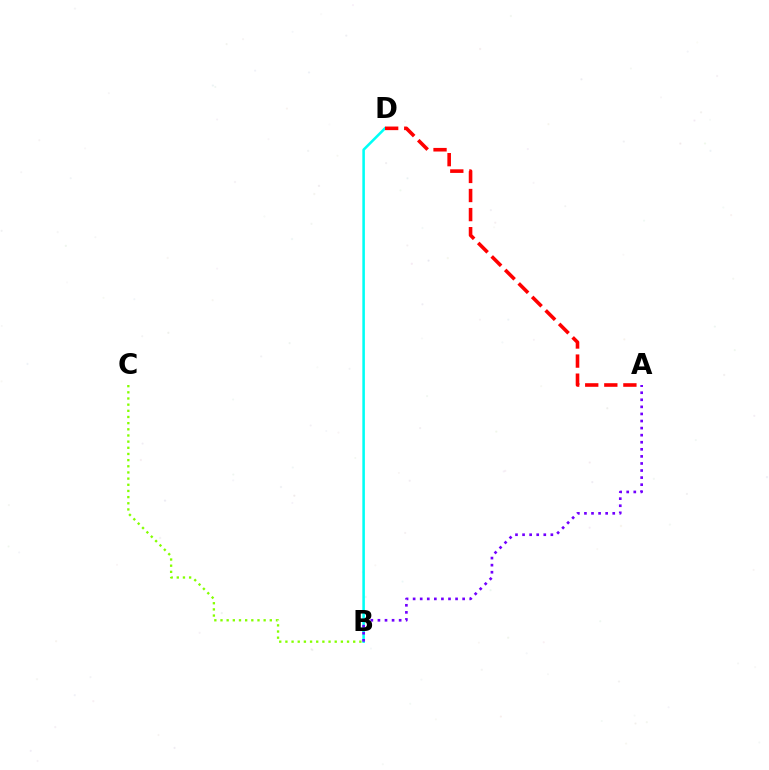{('B', 'C'): [{'color': '#84ff00', 'line_style': 'dotted', 'thickness': 1.67}], ('B', 'D'): [{'color': '#00fff6', 'line_style': 'solid', 'thickness': 1.84}], ('A', 'D'): [{'color': '#ff0000', 'line_style': 'dashed', 'thickness': 2.59}], ('A', 'B'): [{'color': '#7200ff', 'line_style': 'dotted', 'thickness': 1.92}]}